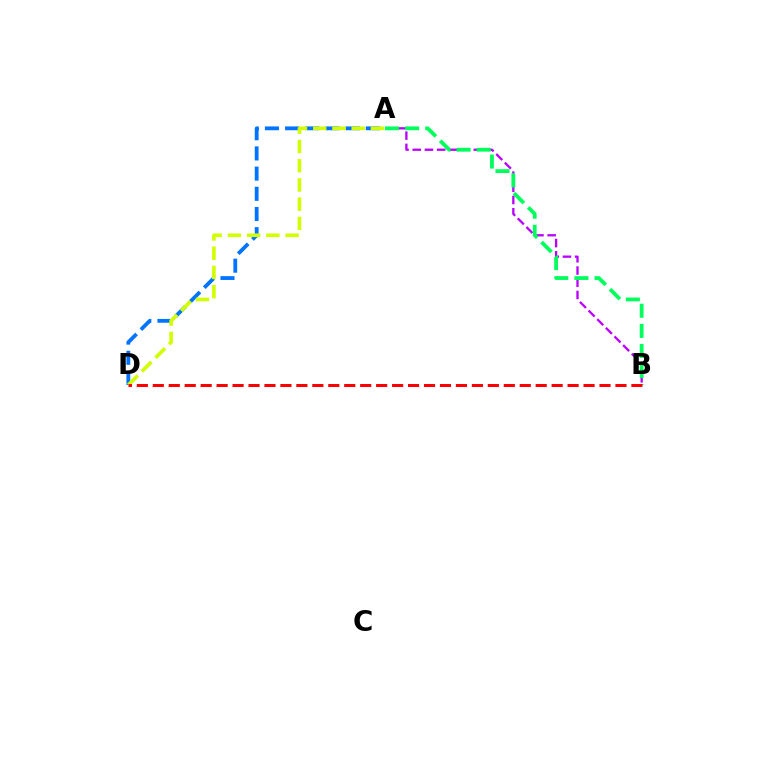{('A', 'D'): [{'color': '#0074ff', 'line_style': 'dashed', 'thickness': 2.74}, {'color': '#d1ff00', 'line_style': 'dashed', 'thickness': 2.61}], ('A', 'B'): [{'color': '#b900ff', 'line_style': 'dashed', 'thickness': 1.66}, {'color': '#00ff5c', 'line_style': 'dashed', 'thickness': 2.73}], ('B', 'D'): [{'color': '#ff0000', 'line_style': 'dashed', 'thickness': 2.17}]}